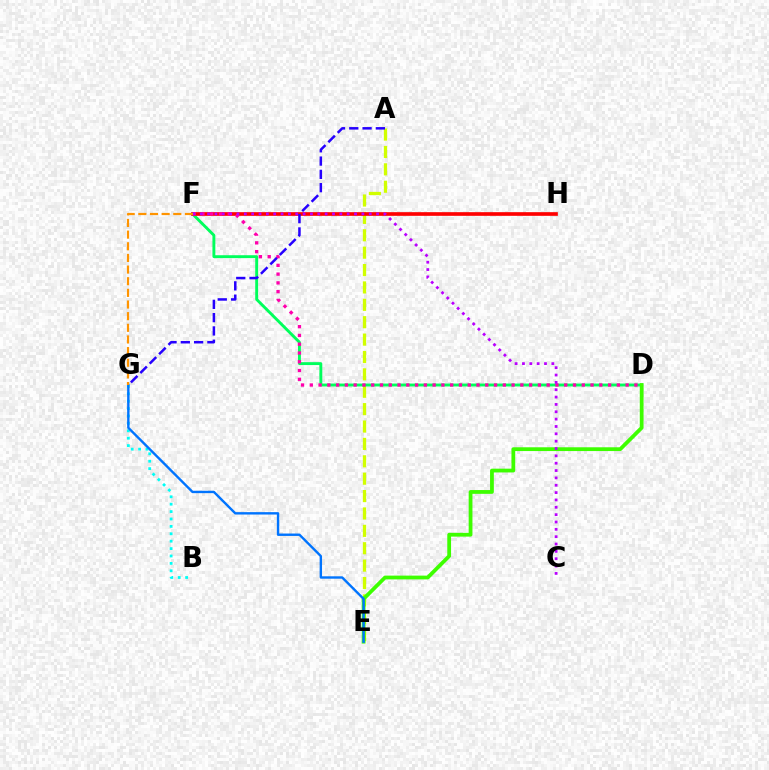{('A', 'E'): [{'color': '#d1ff00', 'line_style': 'dashed', 'thickness': 2.36}], ('D', 'F'): [{'color': '#00ff5c', 'line_style': 'solid', 'thickness': 2.08}, {'color': '#ff00ac', 'line_style': 'dotted', 'thickness': 2.38}], ('F', 'H'): [{'color': '#ff0000', 'line_style': 'solid', 'thickness': 2.64}], ('A', 'G'): [{'color': '#2500ff', 'line_style': 'dashed', 'thickness': 1.81}], ('B', 'G'): [{'color': '#00fff6', 'line_style': 'dotted', 'thickness': 2.01}], ('D', 'E'): [{'color': '#3dff00', 'line_style': 'solid', 'thickness': 2.72}], ('C', 'F'): [{'color': '#b900ff', 'line_style': 'dotted', 'thickness': 2.0}], ('E', 'G'): [{'color': '#0074ff', 'line_style': 'solid', 'thickness': 1.73}], ('F', 'G'): [{'color': '#ff9400', 'line_style': 'dashed', 'thickness': 1.58}]}